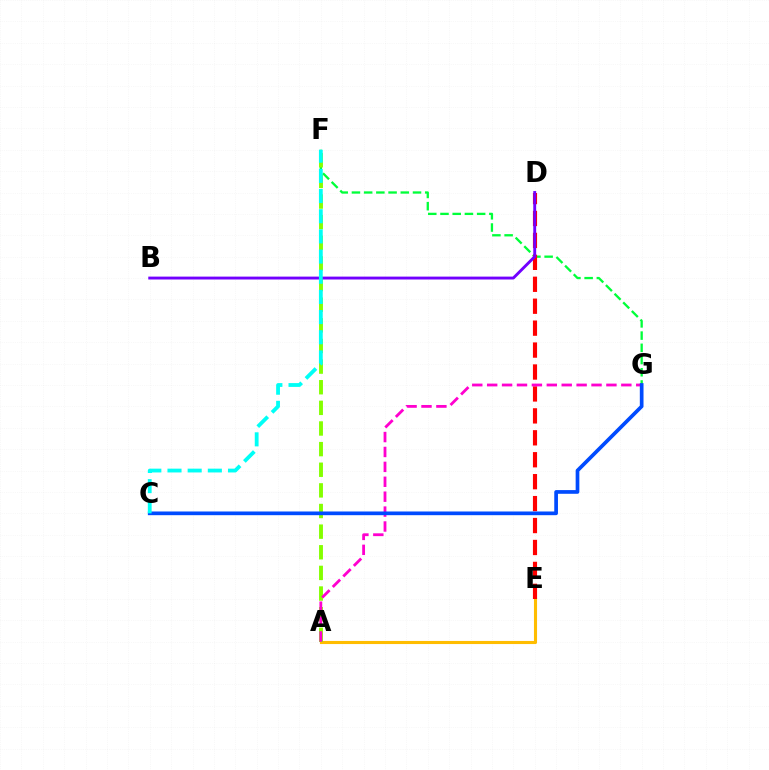{('F', 'G'): [{'color': '#00ff39', 'line_style': 'dashed', 'thickness': 1.66}], ('A', 'E'): [{'color': '#ffbd00', 'line_style': 'solid', 'thickness': 2.23}], ('D', 'E'): [{'color': '#ff0000', 'line_style': 'dashed', 'thickness': 2.98}], ('A', 'F'): [{'color': '#84ff00', 'line_style': 'dashed', 'thickness': 2.8}], ('B', 'D'): [{'color': '#7200ff', 'line_style': 'solid', 'thickness': 2.08}], ('A', 'G'): [{'color': '#ff00cf', 'line_style': 'dashed', 'thickness': 2.03}], ('C', 'G'): [{'color': '#004bff', 'line_style': 'solid', 'thickness': 2.66}], ('C', 'F'): [{'color': '#00fff6', 'line_style': 'dashed', 'thickness': 2.74}]}